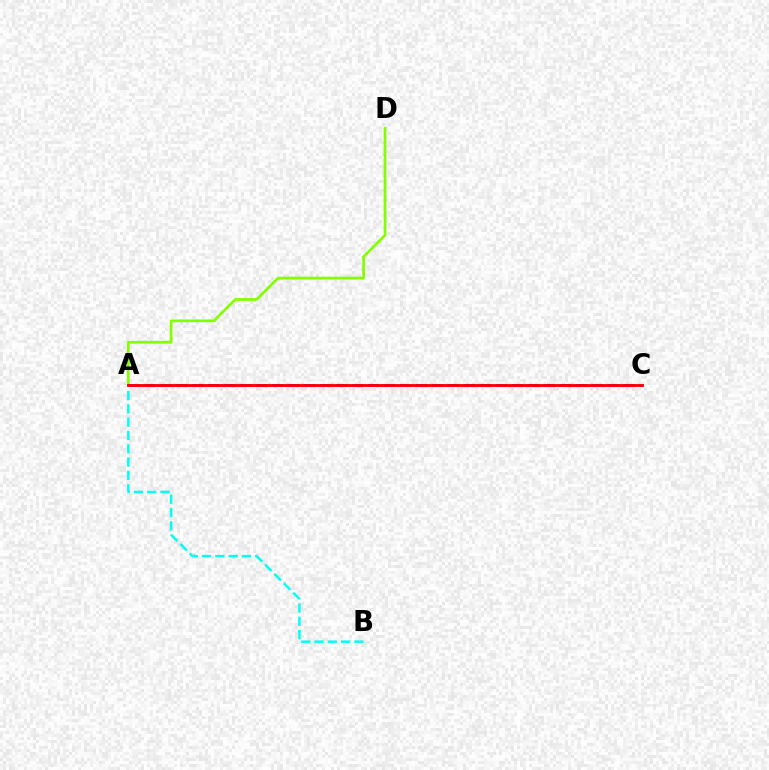{('A', 'D'): [{'color': '#84ff00', 'line_style': 'solid', 'thickness': 1.97}], ('A', 'C'): [{'color': '#7200ff', 'line_style': 'dashed', 'thickness': 2.17}, {'color': '#ff0000', 'line_style': 'solid', 'thickness': 2.06}], ('A', 'B'): [{'color': '#00fff6', 'line_style': 'dashed', 'thickness': 1.81}]}